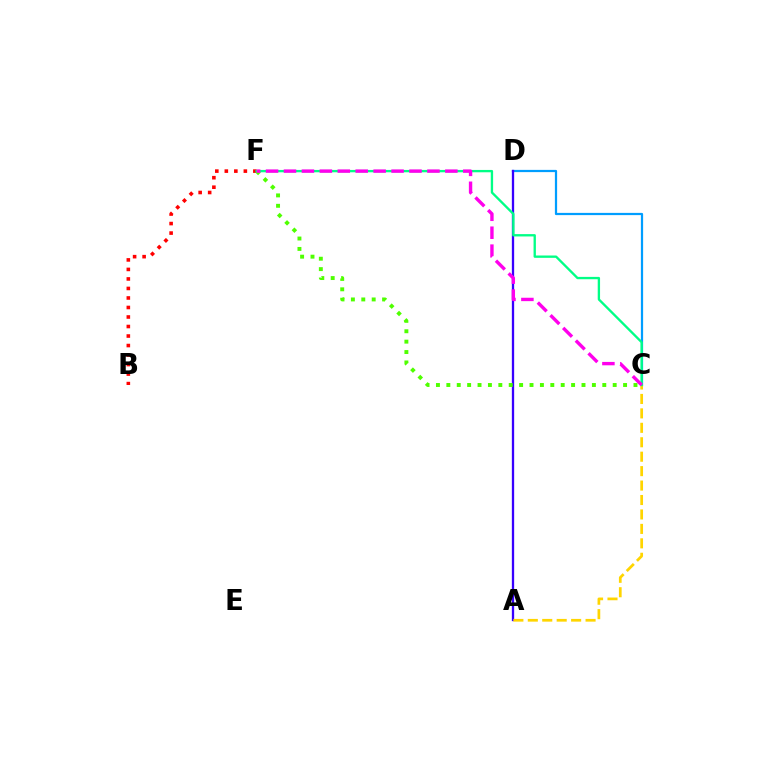{('C', 'D'): [{'color': '#009eff', 'line_style': 'solid', 'thickness': 1.6}], ('A', 'D'): [{'color': '#3700ff', 'line_style': 'solid', 'thickness': 1.66}], ('B', 'F'): [{'color': '#ff0000', 'line_style': 'dotted', 'thickness': 2.58}], ('A', 'C'): [{'color': '#ffd500', 'line_style': 'dashed', 'thickness': 1.96}], ('C', 'F'): [{'color': '#4fff00', 'line_style': 'dotted', 'thickness': 2.82}, {'color': '#00ff86', 'line_style': 'solid', 'thickness': 1.68}, {'color': '#ff00ed', 'line_style': 'dashed', 'thickness': 2.44}]}